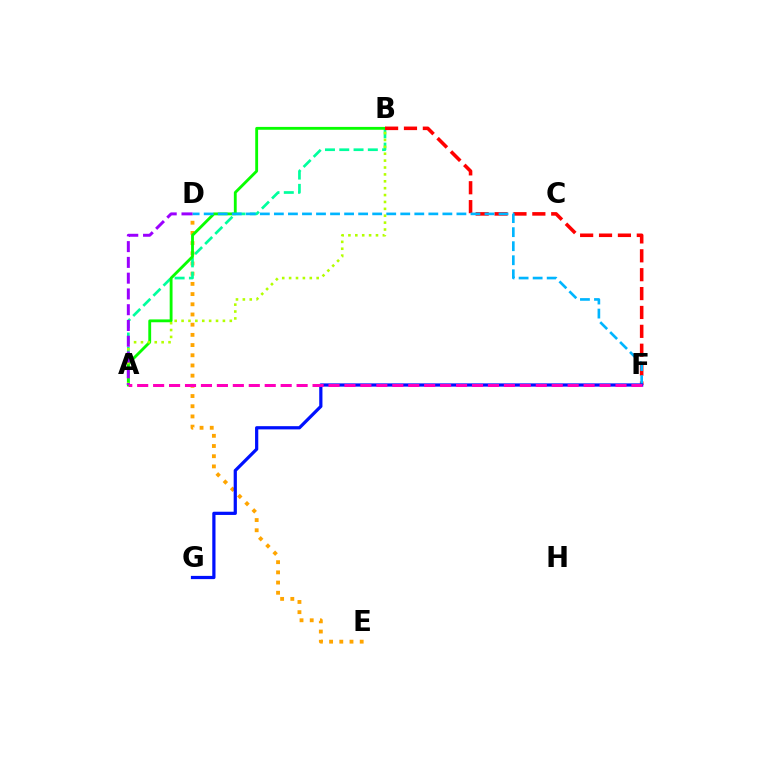{('D', 'E'): [{'color': '#ffa500', 'line_style': 'dotted', 'thickness': 2.77}], ('A', 'B'): [{'color': '#00ff9d', 'line_style': 'dashed', 'thickness': 1.94}, {'color': '#08ff00', 'line_style': 'solid', 'thickness': 2.05}, {'color': '#b3ff00', 'line_style': 'dotted', 'thickness': 1.87}], ('B', 'F'): [{'color': '#ff0000', 'line_style': 'dashed', 'thickness': 2.57}], ('D', 'F'): [{'color': '#00b5ff', 'line_style': 'dashed', 'thickness': 1.91}], ('A', 'D'): [{'color': '#9b00ff', 'line_style': 'dashed', 'thickness': 2.14}], ('F', 'G'): [{'color': '#0010ff', 'line_style': 'solid', 'thickness': 2.32}], ('A', 'F'): [{'color': '#ff00bd', 'line_style': 'dashed', 'thickness': 2.17}]}